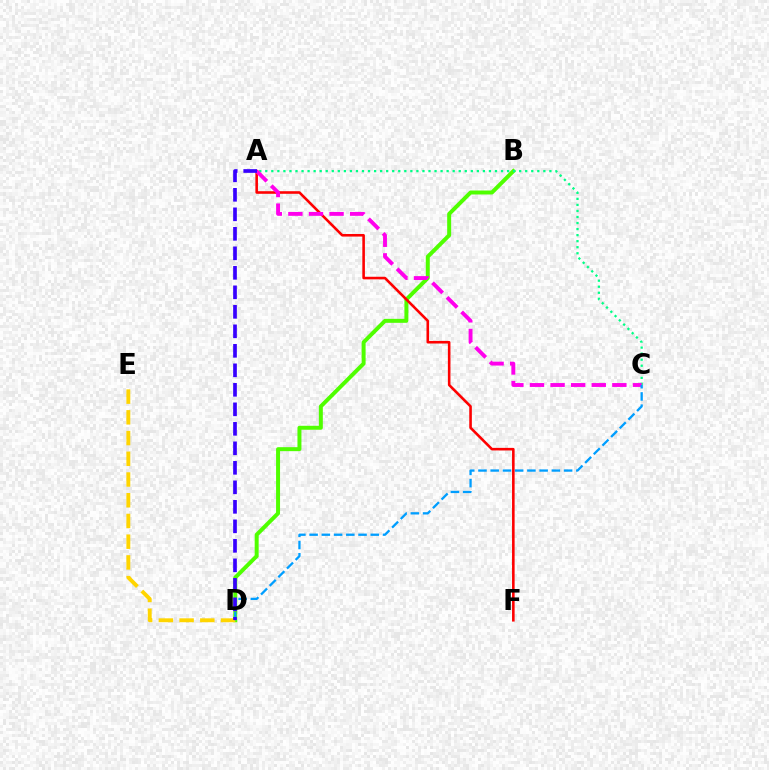{('B', 'D'): [{'color': '#4fff00', 'line_style': 'solid', 'thickness': 2.86}], ('A', 'C'): [{'color': '#00ff86', 'line_style': 'dotted', 'thickness': 1.64}, {'color': '#ff00ed', 'line_style': 'dashed', 'thickness': 2.8}], ('A', 'F'): [{'color': '#ff0000', 'line_style': 'solid', 'thickness': 1.86}], ('D', 'E'): [{'color': '#ffd500', 'line_style': 'dashed', 'thickness': 2.82}], ('C', 'D'): [{'color': '#009eff', 'line_style': 'dashed', 'thickness': 1.66}], ('A', 'D'): [{'color': '#3700ff', 'line_style': 'dashed', 'thickness': 2.65}]}